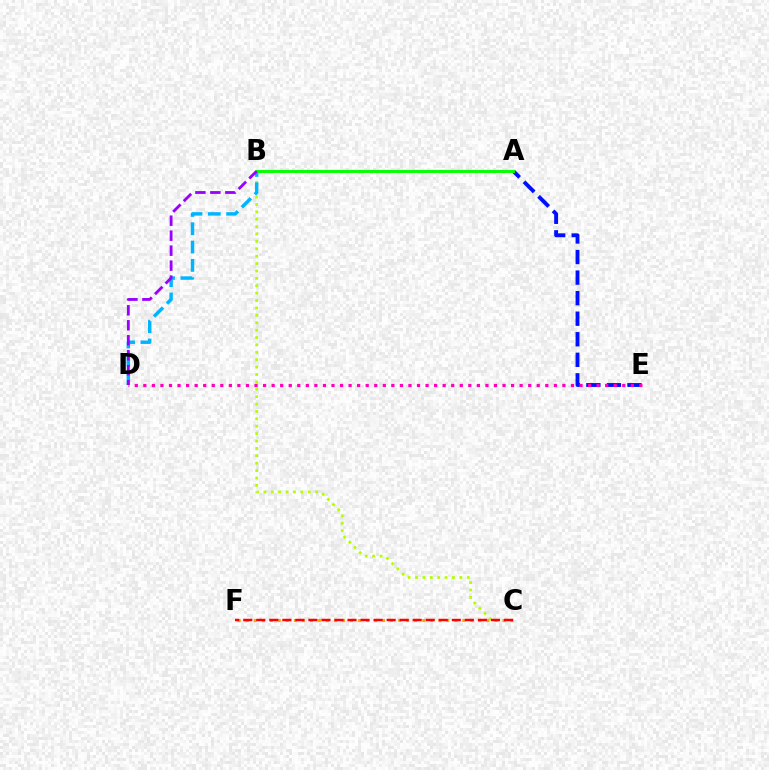{('A', 'B'): [{'color': '#00ff9d', 'line_style': 'solid', 'thickness': 1.58}, {'color': '#08ff00', 'line_style': 'solid', 'thickness': 2.09}], ('B', 'C'): [{'color': '#b3ff00', 'line_style': 'dotted', 'thickness': 2.01}], ('C', 'F'): [{'color': '#ffa500', 'line_style': 'dotted', 'thickness': 2.18}, {'color': '#ff0000', 'line_style': 'dashed', 'thickness': 1.77}], ('A', 'E'): [{'color': '#0010ff', 'line_style': 'dashed', 'thickness': 2.79}], ('B', 'D'): [{'color': '#00b5ff', 'line_style': 'dashed', 'thickness': 2.49}, {'color': '#9b00ff', 'line_style': 'dashed', 'thickness': 2.04}], ('D', 'E'): [{'color': '#ff00bd', 'line_style': 'dotted', 'thickness': 2.32}]}